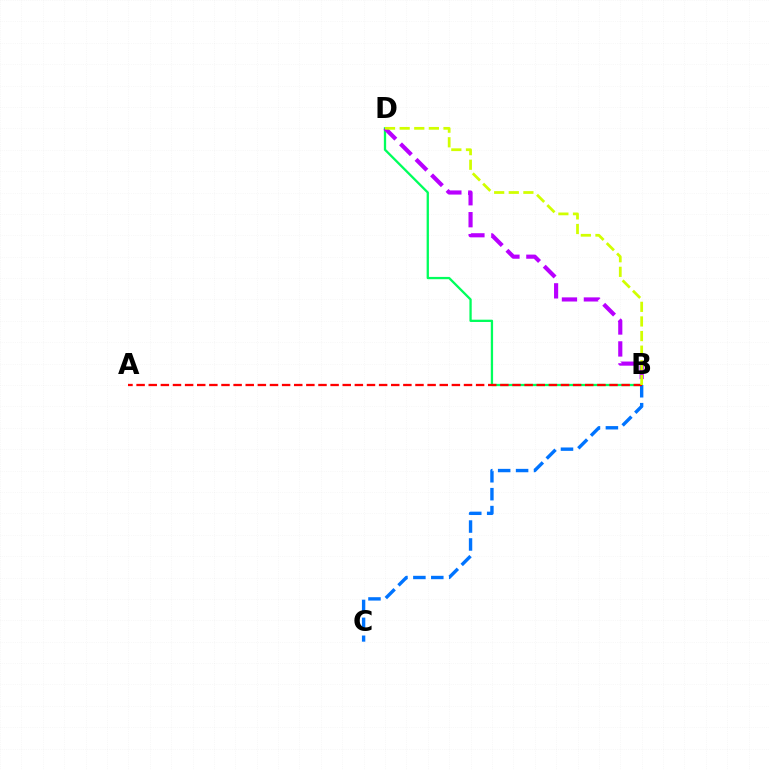{('B', 'D'): [{'color': '#00ff5c', 'line_style': 'solid', 'thickness': 1.65}, {'color': '#b900ff', 'line_style': 'dashed', 'thickness': 2.98}, {'color': '#d1ff00', 'line_style': 'dashed', 'thickness': 1.99}], ('B', 'C'): [{'color': '#0074ff', 'line_style': 'dashed', 'thickness': 2.43}], ('A', 'B'): [{'color': '#ff0000', 'line_style': 'dashed', 'thickness': 1.65}]}